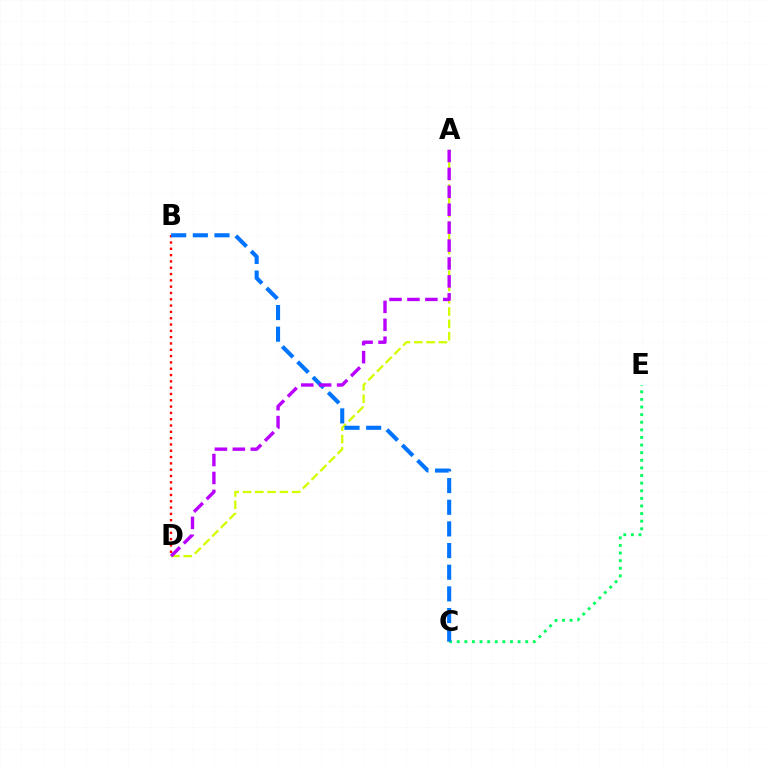{('A', 'D'): [{'color': '#d1ff00', 'line_style': 'dashed', 'thickness': 1.67}, {'color': '#b900ff', 'line_style': 'dashed', 'thickness': 2.43}], ('C', 'E'): [{'color': '#00ff5c', 'line_style': 'dotted', 'thickness': 2.07}], ('B', 'D'): [{'color': '#ff0000', 'line_style': 'dotted', 'thickness': 1.71}], ('B', 'C'): [{'color': '#0074ff', 'line_style': 'dashed', 'thickness': 2.94}]}